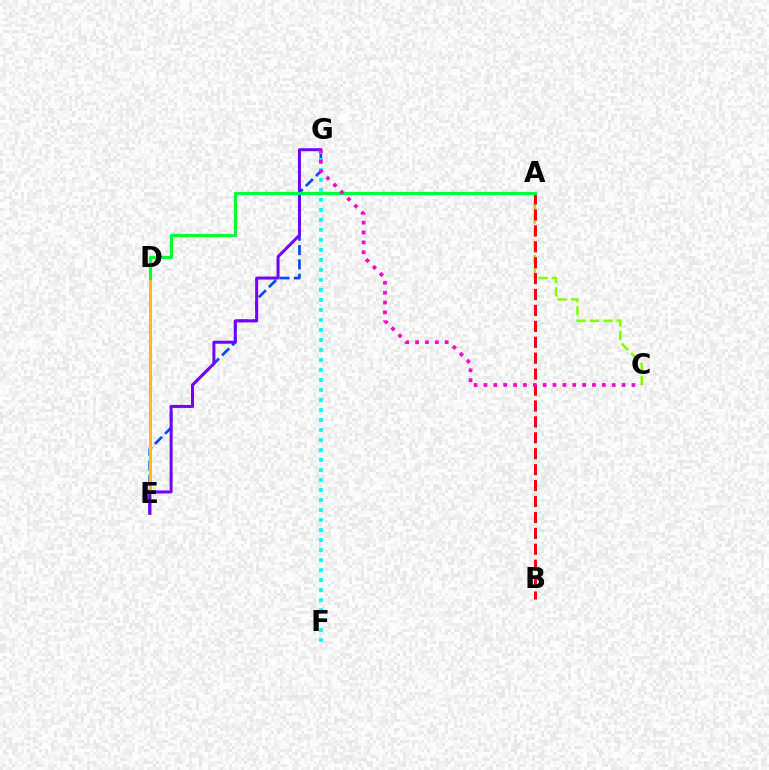{('E', 'G'): [{'color': '#004bff', 'line_style': 'dashed', 'thickness': 1.94}, {'color': '#7200ff', 'line_style': 'solid', 'thickness': 2.16}], ('F', 'G'): [{'color': '#00fff6', 'line_style': 'dotted', 'thickness': 2.72}], ('A', 'C'): [{'color': '#84ff00', 'line_style': 'dashed', 'thickness': 1.83}], ('A', 'B'): [{'color': '#ff0000', 'line_style': 'dashed', 'thickness': 2.16}], ('D', 'E'): [{'color': '#ffbd00', 'line_style': 'solid', 'thickness': 2.16}], ('A', 'D'): [{'color': '#00ff39', 'line_style': 'solid', 'thickness': 2.33}], ('C', 'G'): [{'color': '#ff00cf', 'line_style': 'dotted', 'thickness': 2.68}]}